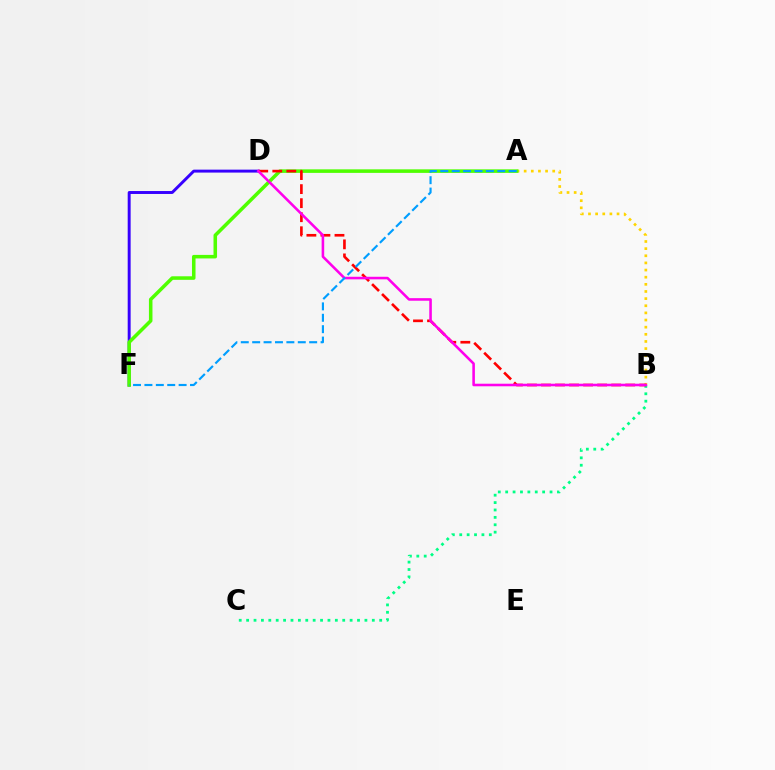{('D', 'F'): [{'color': '#3700ff', 'line_style': 'solid', 'thickness': 2.12}], ('B', 'C'): [{'color': '#00ff86', 'line_style': 'dotted', 'thickness': 2.01}], ('A', 'B'): [{'color': '#ffd500', 'line_style': 'dotted', 'thickness': 1.94}], ('A', 'F'): [{'color': '#4fff00', 'line_style': 'solid', 'thickness': 2.55}, {'color': '#009eff', 'line_style': 'dashed', 'thickness': 1.55}], ('B', 'D'): [{'color': '#ff0000', 'line_style': 'dashed', 'thickness': 1.91}, {'color': '#ff00ed', 'line_style': 'solid', 'thickness': 1.85}]}